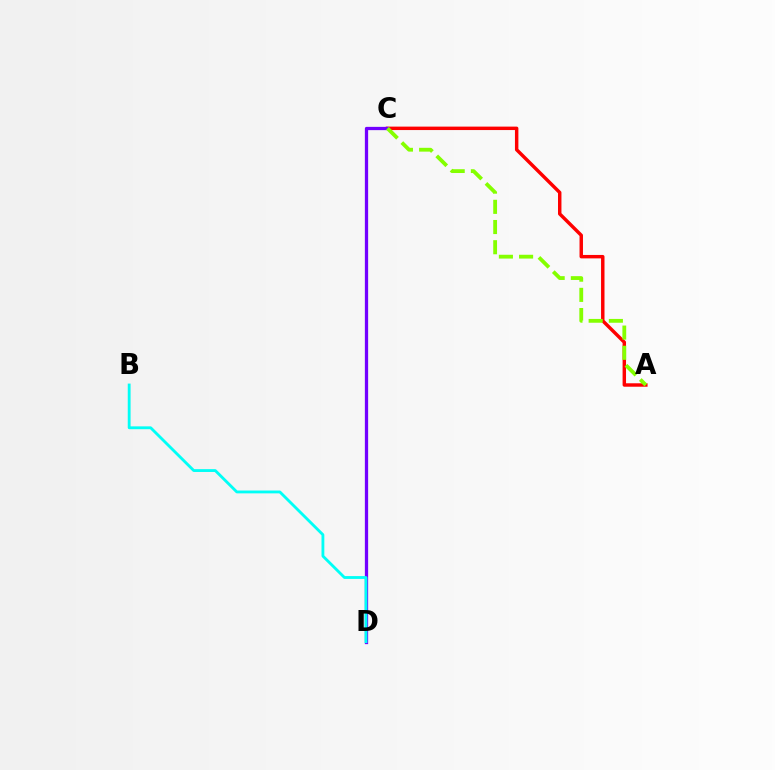{('A', 'C'): [{'color': '#ff0000', 'line_style': 'solid', 'thickness': 2.48}, {'color': '#84ff00', 'line_style': 'dashed', 'thickness': 2.74}], ('C', 'D'): [{'color': '#7200ff', 'line_style': 'solid', 'thickness': 2.35}], ('B', 'D'): [{'color': '#00fff6', 'line_style': 'solid', 'thickness': 2.04}]}